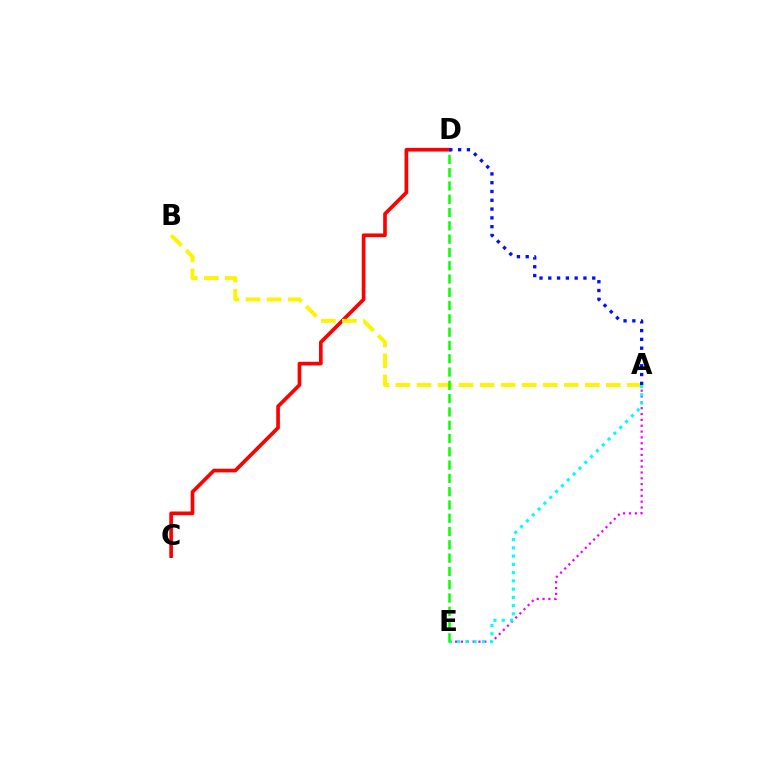{('A', 'E'): [{'color': '#ee00ff', 'line_style': 'dotted', 'thickness': 1.59}, {'color': '#00fff6', 'line_style': 'dotted', 'thickness': 2.24}], ('C', 'D'): [{'color': '#ff0000', 'line_style': 'solid', 'thickness': 2.64}], ('A', 'B'): [{'color': '#fcf500', 'line_style': 'dashed', 'thickness': 2.86}], ('D', 'E'): [{'color': '#08ff00', 'line_style': 'dashed', 'thickness': 1.81}], ('A', 'D'): [{'color': '#0010ff', 'line_style': 'dotted', 'thickness': 2.39}]}